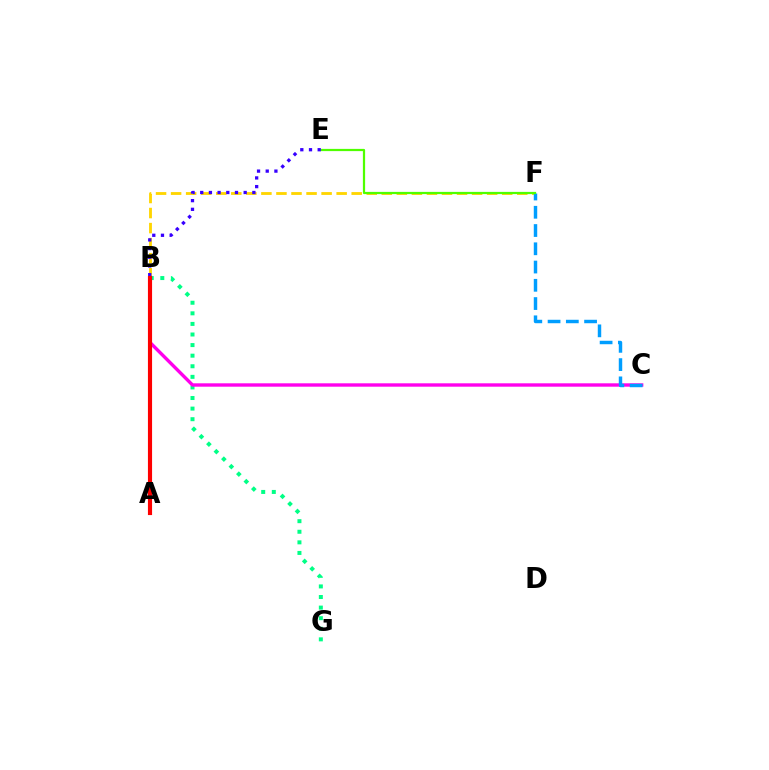{('B', 'F'): [{'color': '#ffd500', 'line_style': 'dashed', 'thickness': 2.04}], ('B', 'G'): [{'color': '#00ff86', 'line_style': 'dotted', 'thickness': 2.88}], ('B', 'C'): [{'color': '#ff00ed', 'line_style': 'solid', 'thickness': 2.44}], ('C', 'F'): [{'color': '#009eff', 'line_style': 'dashed', 'thickness': 2.48}], ('E', 'F'): [{'color': '#4fff00', 'line_style': 'solid', 'thickness': 1.6}], ('B', 'E'): [{'color': '#3700ff', 'line_style': 'dotted', 'thickness': 2.36}], ('A', 'B'): [{'color': '#ff0000', 'line_style': 'solid', 'thickness': 2.98}]}